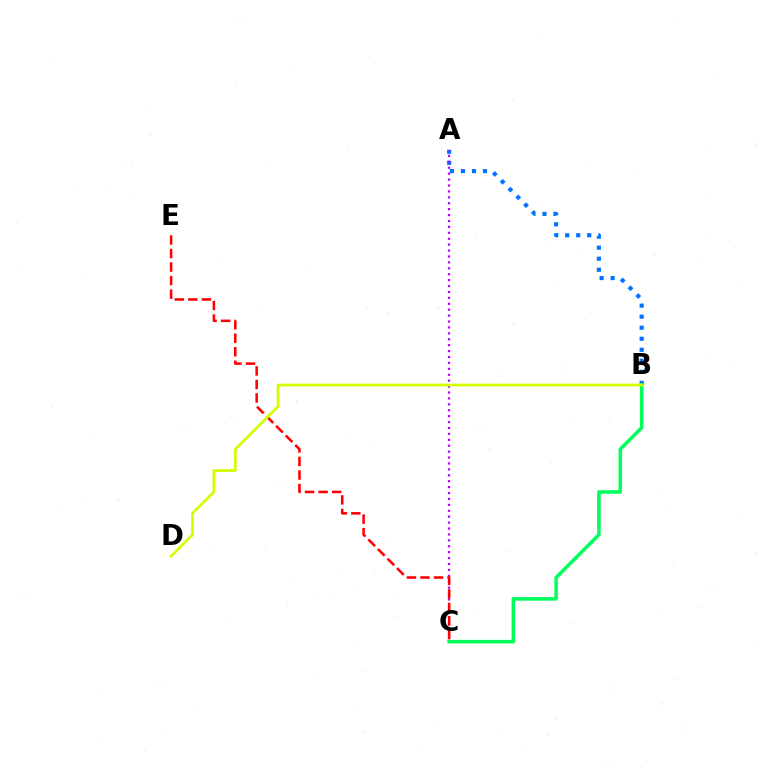{('A', 'B'): [{'color': '#0074ff', 'line_style': 'dotted', 'thickness': 3.0}], ('A', 'C'): [{'color': '#b900ff', 'line_style': 'dotted', 'thickness': 1.61}], ('B', 'C'): [{'color': '#00ff5c', 'line_style': 'solid', 'thickness': 2.54}], ('C', 'E'): [{'color': '#ff0000', 'line_style': 'dashed', 'thickness': 1.84}], ('B', 'D'): [{'color': '#d1ff00', 'line_style': 'solid', 'thickness': 1.98}]}